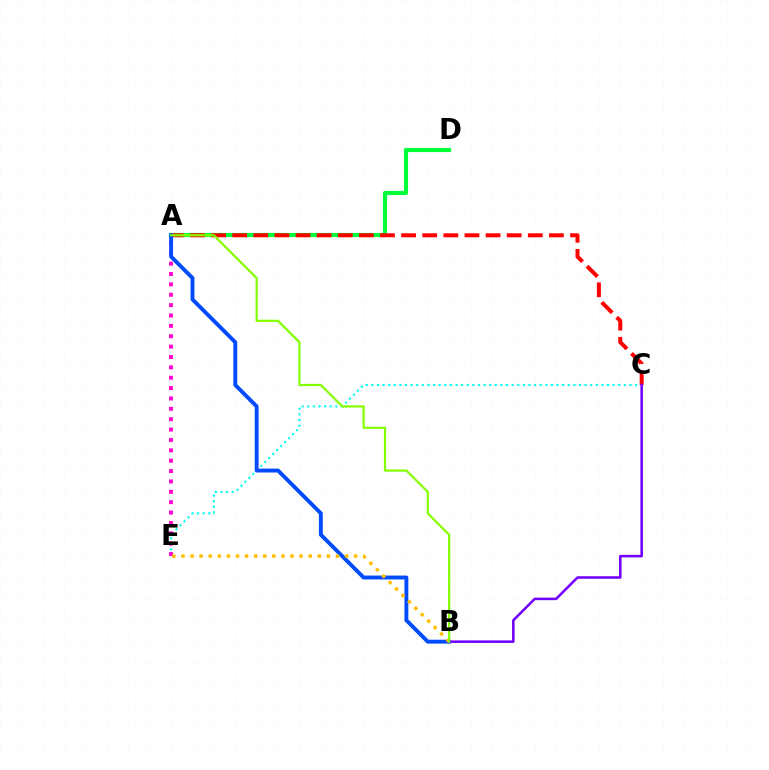{('C', 'E'): [{'color': '#00fff6', 'line_style': 'dotted', 'thickness': 1.52}], ('A', 'D'): [{'color': '#00ff39', 'line_style': 'solid', 'thickness': 2.99}], ('A', 'C'): [{'color': '#ff0000', 'line_style': 'dashed', 'thickness': 2.87}], ('A', 'E'): [{'color': '#ff00cf', 'line_style': 'dotted', 'thickness': 2.82}], ('A', 'B'): [{'color': '#004bff', 'line_style': 'solid', 'thickness': 2.8}, {'color': '#84ff00', 'line_style': 'solid', 'thickness': 1.6}], ('B', 'E'): [{'color': '#ffbd00', 'line_style': 'dotted', 'thickness': 2.47}], ('B', 'C'): [{'color': '#7200ff', 'line_style': 'solid', 'thickness': 1.83}]}